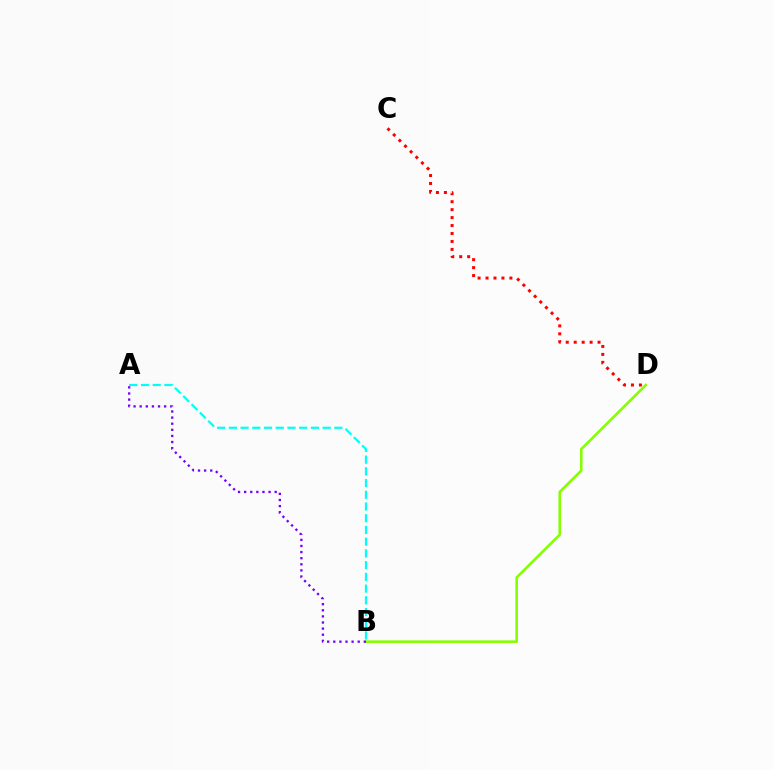{('B', 'D'): [{'color': '#84ff00', 'line_style': 'solid', 'thickness': 1.86}], ('A', 'B'): [{'color': '#00fff6', 'line_style': 'dashed', 'thickness': 1.59}, {'color': '#7200ff', 'line_style': 'dotted', 'thickness': 1.66}], ('C', 'D'): [{'color': '#ff0000', 'line_style': 'dotted', 'thickness': 2.16}]}